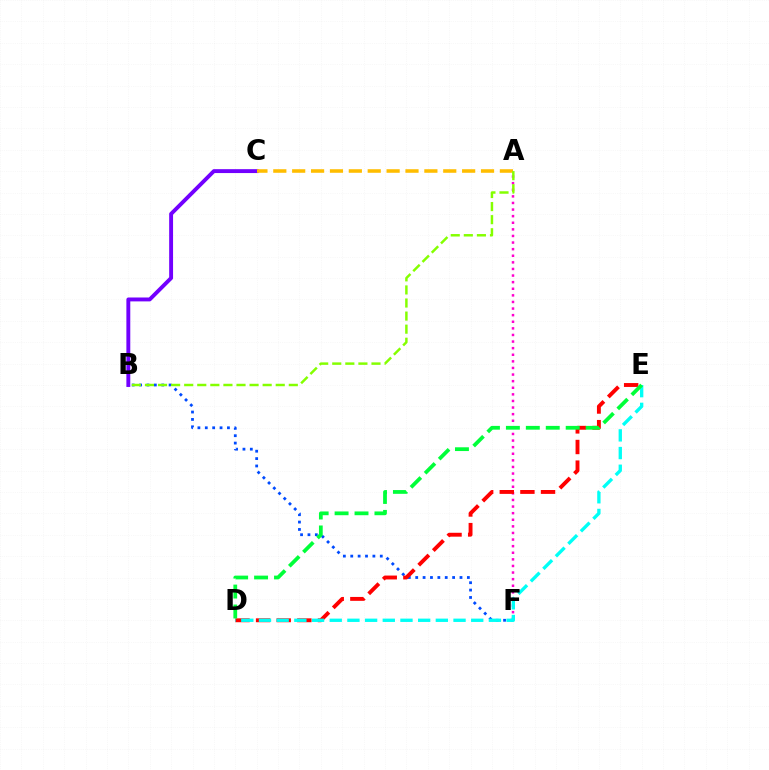{('A', 'F'): [{'color': '#ff00cf', 'line_style': 'dotted', 'thickness': 1.79}], ('B', 'C'): [{'color': '#7200ff', 'line_style': 'solid', 'thickness': 2.81}], ('B', 'F'): [{'color': '#004bff', 'line_style': 'dotted', 'thickness': 2.01}], ('A', 'C'): [{'color': '#ffbd00', 'line_style': 'dashed', 'thickness': 2.57}], ('D', 'E'): [{'color': '#ff0000', 'line_style': 'dashed', 'thickness': 2.8}, {'color': '#00fff6', 'line_style': 'dashed', 'thickness': 2.4}, {'color': '#00ff39', 'line_style': 'dashed', 'thickness': 2.71}], ('A', 'B'): [{'color': '#84ff00', 'line_style': 'dashed', 'thickness': 1.78}]}